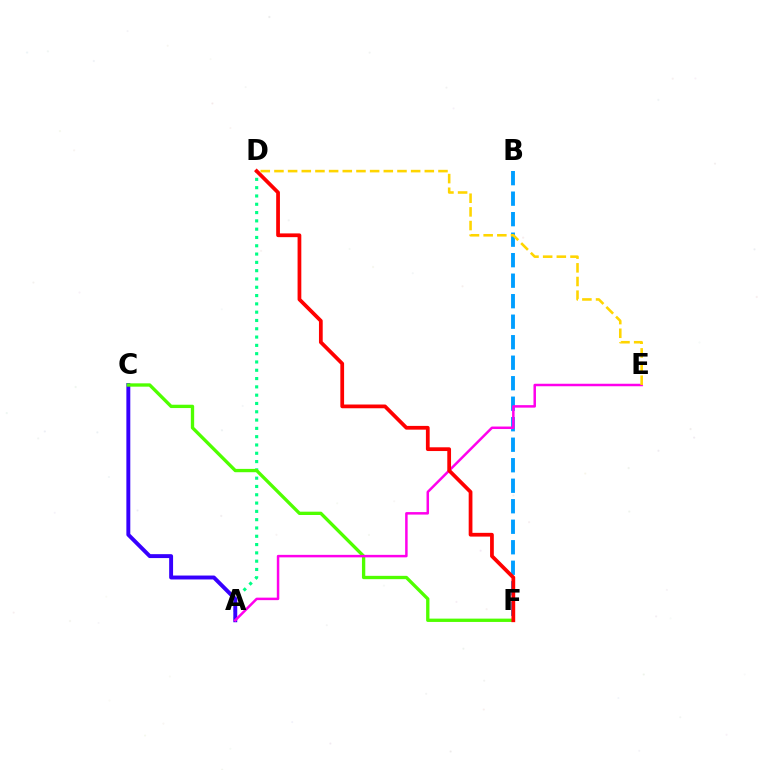{('A', 'D'): [{'color': '#00ff86', 'line_style': 'dotted', 'thickness': 2.26}], ('A', 'C'): [{'color': '#3700ff', 'line_style': 'solid', 'thickness': 2.82}], ('B', 'F'): [{'color': '#009eff', 'line_style': 'dashed', 'thickness': 2.79}], ('C', 'F'): [{'color': '#4fff00', 'line_style': 'solid', 'thickness': 2.39}], ('A', 'E'): [{'color': '#ff00ed', 'line_style': 'solid', 'thickness': 1.8}], ('D', 'F'): [{'color': '#ff0000', 'line_style': 'solid', 'thickness': 2.7}], ('D', 'E'): [{'color': '#ffd500', 'line_style': 'dashed', 'thickness': 1.86}]}